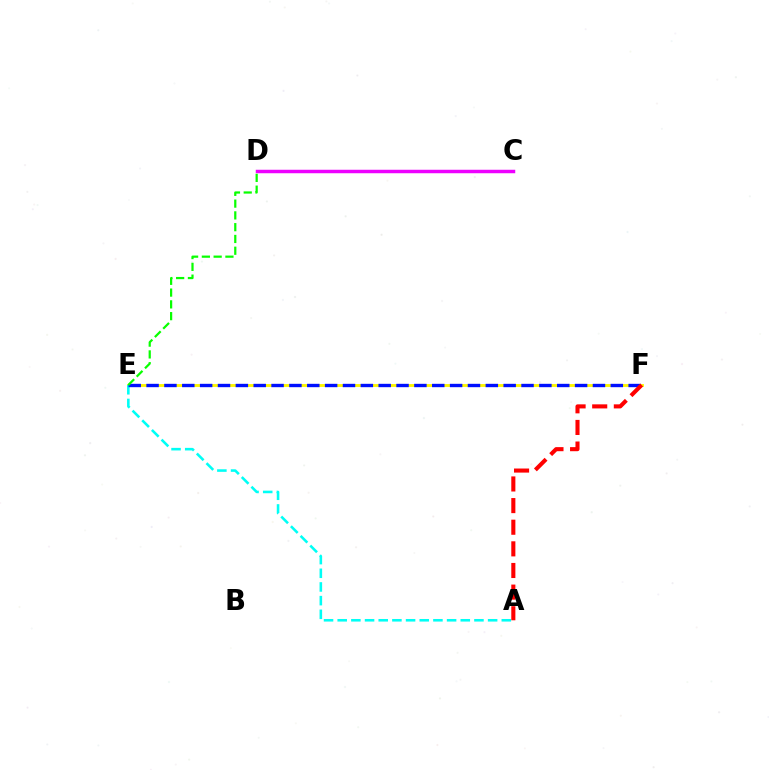{('E', 'F'): [{'color': '#fcf500', 'line_style': 'solid', 'thickness': 2.06}, {'color': '#0010ff', 'line_style': 'dashed', 'thickness': 2.43}], ('A', 'E'): [{'color': '#00fff6', 'line_style': 'dashed', 'thickness': 1.86}], ('C', 'D'): [{'color': '#ee00ff', 'line_style': 'solid', 'thickness': 2.5}], ('D', 'E'): [{'color': '#08ff00', 'line_style': 'dashed', 'thickness': 1.6}], ('A', 'F'): [{'color': '#ff0000', 'line_style': 'dashed', 'thickness': 2.94}]}